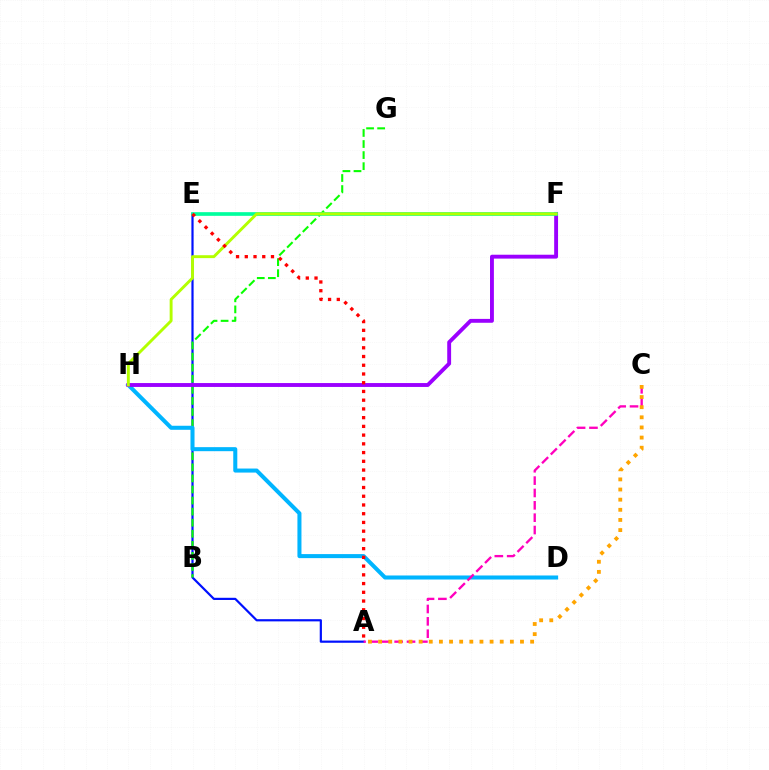{('A', 'E'): [{'color': '#0010ff', 'line_style': 'solid', 'thickness': 1.58}, {'color': '#ff0000', 'line_style': 'dotted', 'thickness': 2.37}], ('B', 'G'): [{'color': '#08ff00', 'line_style': 'dashed', 'thickness': 1.5}], ('D', 'H'): [{'color': '#00b5ff', 'line_style': 'solid', 'thickness': 2.91}], ('F', 'H'): [{'color': '#9b00ff', 'line_style': 'solid', 'thickness': 2.79}, {'color': '#b3ff00', 'line_style': 'solid', 'thickness': 2.09}], ('E', 'F'): [{'color': '#00ff9d', 'line_style': 'solid', 'thickness': 2.65}], ('A', 'C'): [{'color': '#ff00bd', 'line_style': 'dashed', 'thickness': 1.68}, {'color': '#ffa500', 'line_style': 'dotted', 'thickness': 2.75}]}